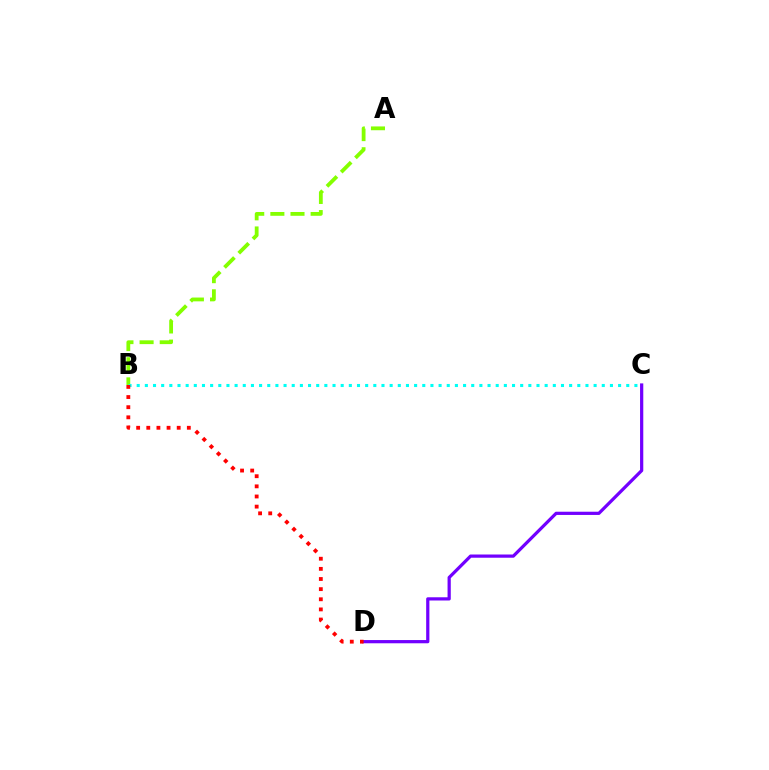{('C', 'D'): [{'color': '#7200ff', 'line_style': 'solid', 'thickness': 2.32}], ('A', 'B'): [{'color': '#84ff00', 'line_style': 'dashed', 'thickness': 2.74}], ('B', 'C'): [{'color': '#00fff6', 'line_style': 'dotted', 'thickness': 2.22}], ('B', 'D'): [{'color': '#ff0000', 'line_style': 'dotted', 'thickness': 2.75}]}